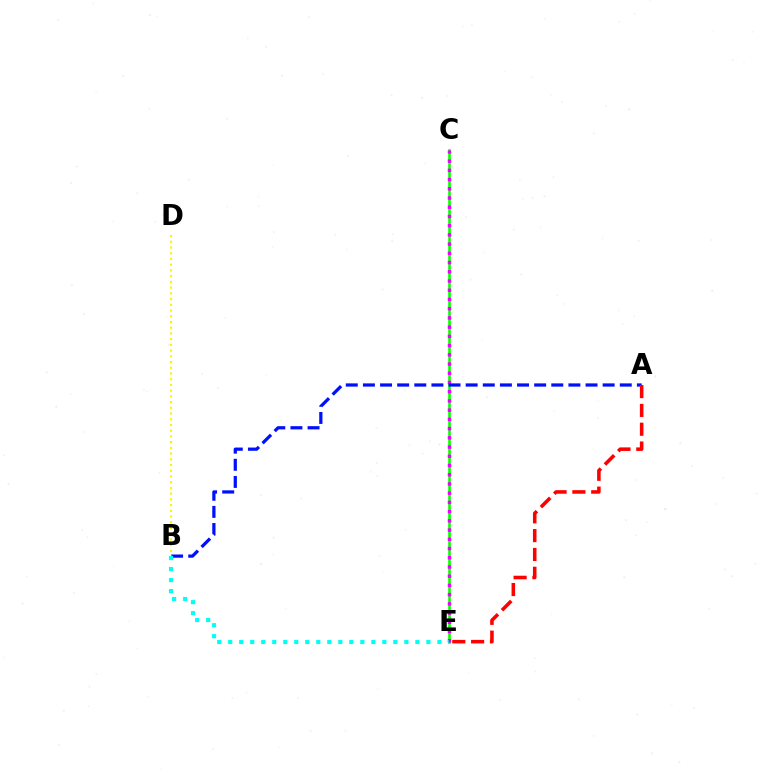{('C', 'E'): [{'color': '#08ff00', 'line_style': 'solid', 'thickness': 1.88}, {'color': '#ee00ff', 'line_style': 'dotted', 'thickness': 2.51}], ('A', 'B'): [{'color': '#0010ff', 'line_style': 'dashed', 'thickness': 2.33}], ('B', 'D'): [{'color': '#fcf500', 'line_style': 'dotted', 'thickness': 1.56}], ('B', 'E'): [{'color': '#00fff6', 'line_style': 'dotted', 'thickness': 2.99}], ('A', 'E'): [{'color': '#ff0000', 'line_style': 'dashed', 'thickness': 2.56}]}